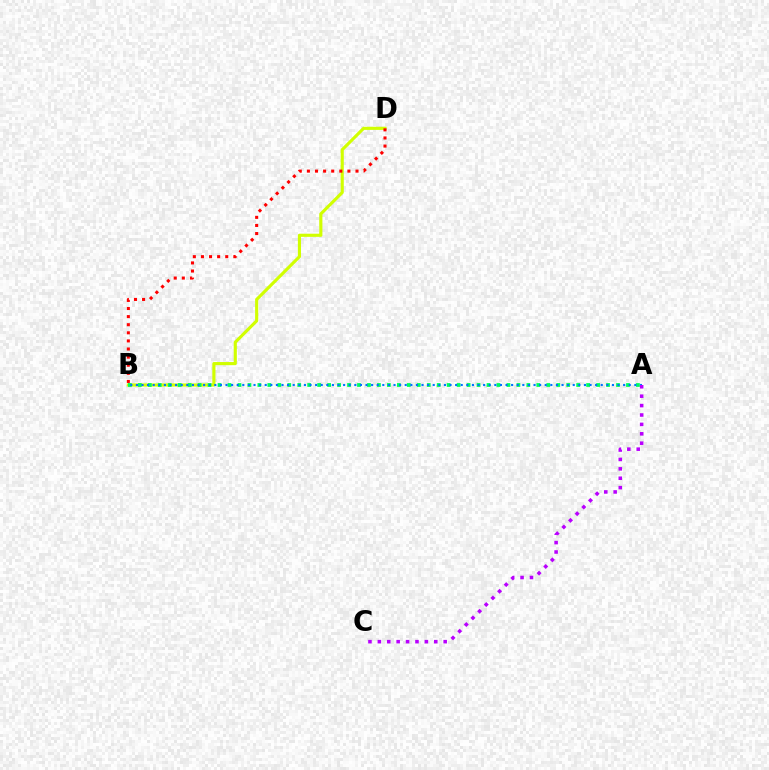{('B', 'D'): [{'color': '#d1ff00', 'line_style': 'solid', 'thickness': 2.26}, {'color': '#ff0000', 'line_style': 'dotted', 'thickness': 2.2}], ('A', 'B'): [{'color': '#00ff5c', 'line_style': 'dotted', 'thickness': 2.71}, {'color': '#0074ff', 'line_style': 'dotted', 'thickness': 1.52}], ('A', 'C'): [{'color': '#b900ff', 'line_style': 'dotted', 'thickness': 2.56}]}